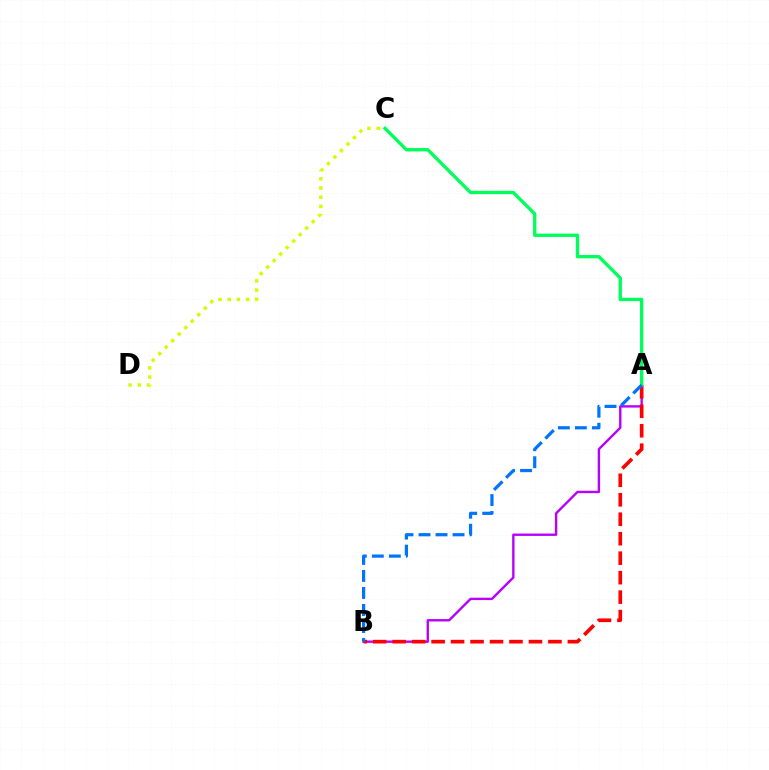{('A', 'B'): [{'color': '#b900ff', 'line_style': 'solid', 'thickness': 1.71}, {'color': '#ff0000', 'line_style': 'dashed', 'thickness': 2.65}, {'color': '#0074ff', 'line_style': 'dashed', 'thickness': 2.31}], ('A', 'C'): [{'color': '#00ff5c', 'line_style': 'solid', 'thickness': 2.41}], ('C', 'D'): [{'color': '#d1ff00', 'line_style': 'dotted', 'thickness': 2.5}]}